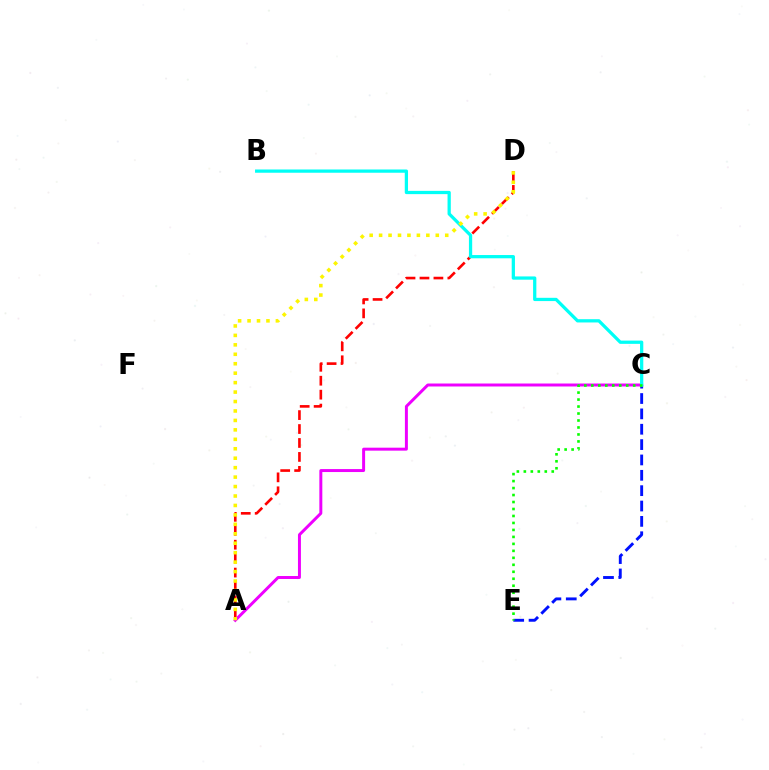{('A', 'D'): [{'color': '#ff0000', 'line_style': 'dashed', 'thickness': 1.89}, {'color': '#fcf500', 'line_style': 'dotted', 'thickness': 2.57}], ('C', 'E'): [{'color': '#0010ff', 'line_style': 'dashed', 'thickness': 2.09}, {'color': '#08ff00', 'line_style': 'dotted', 'thickness': 1.9}], ('A', 'C'): [{'color': '#ee00ff', 'line_style': 'solid', 'thickness': 2.14}], ('B', 'C'): [{'color': '#00fff6', 'line_style': 'solid', 'thickness': 2.35}]}